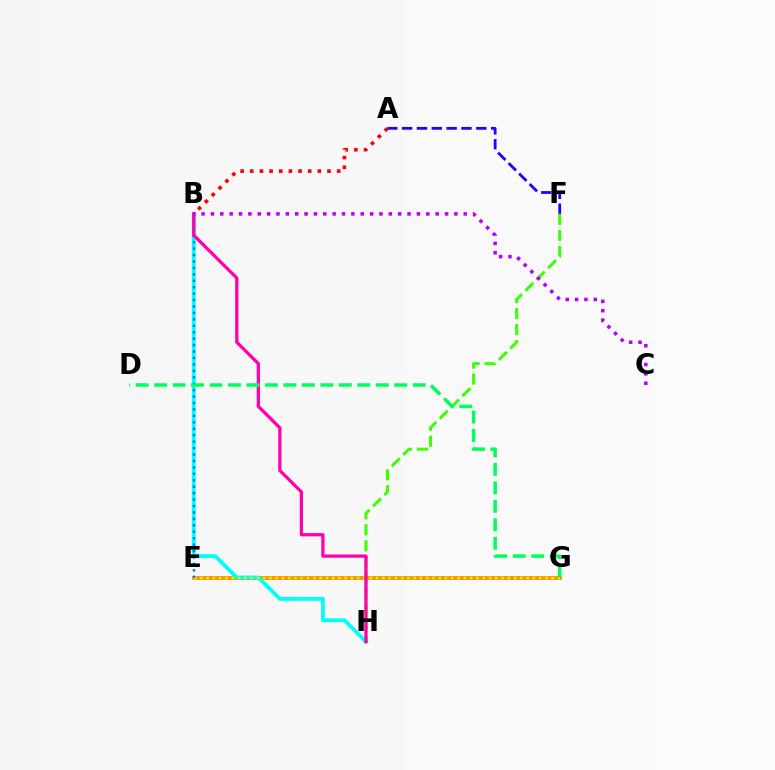{('E', 'G'): [{'color': '#ff9400', 'line_style': 'solid', 'thickness': 2.78}, {'color': '#d1ff00', 'line_style': 'dotted', 'thickness': 1.7}], ('B', 'H'): [{'color': '#00fff6', 'line_style': 'solid', 'thickness': 2.75}, {'color': '#ff00ac', 'line_style': 'solid', 'thickness': 2.34}], ('B', 'E'): [{'color': '#0074ff', 'line_style': 'dotted', 'thickness': 1.75}], ('A', 'B'): [{'color': '#ff0000', 'line_style': 'dotted', 'thickness': 2.62}], ('A', 'F'): [{'color': '#2500ff', 'line_style': 'dashed', 'thickness': 2.02}], ('F', 'H'): [{'color': '#3dff00', 'line_style': 'dashed', 'thickness': 2.17}], ('B', 'C'): [{'color': '#b900ff', 'line_style': 'dotted', 'thickness': 2.54}], ('D', 'G'): [{'color': '#00ff5c', 'line_style': 'dashed', 'thickness': 2.51}]}